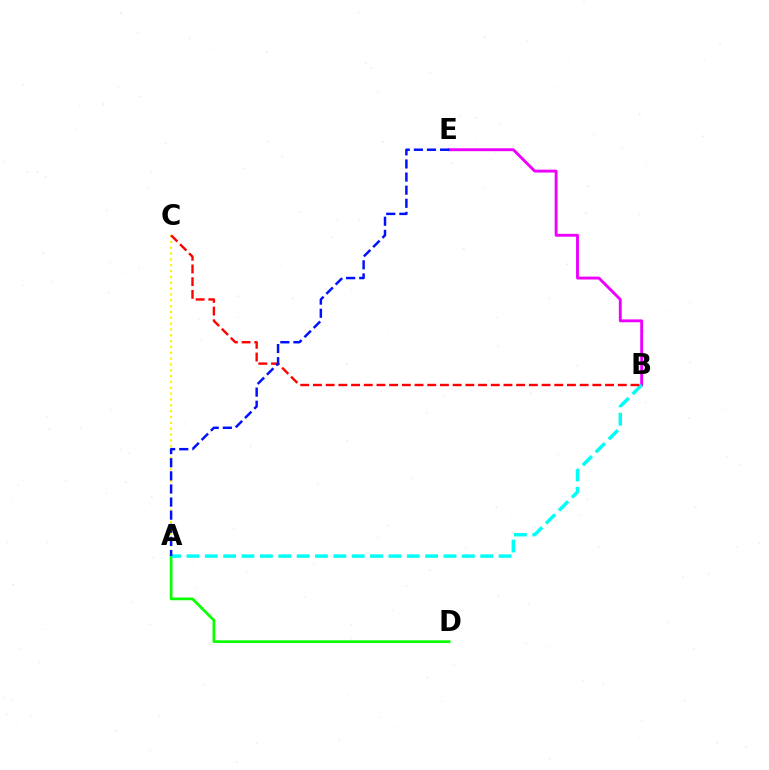{('B', 'E'): [{'color': '#ee00ff', 'line_style': 'solid', 'thickness': 2.07}], ('A', 'D'): [{'color': '#08ff00', 'line_style': 'solid', 'thickness': 1.96}], ('A', 'C'): [{'color': '#fcf500', 'line_style': 'dotted', 'thickness': 1.59}], ('A', 'B'): [{'color': '#00fff6', 'line_style': 'dashed', 'thickness': 2.49}], ('B', 'C'): [{'color': '#ff0000', 'line_style': 'dashed', 'thickness': 1.73}], ('A', 'E'): [{'color': '#0010ff', 'line_style': 'dashed', 'thickness': 1.78}]}